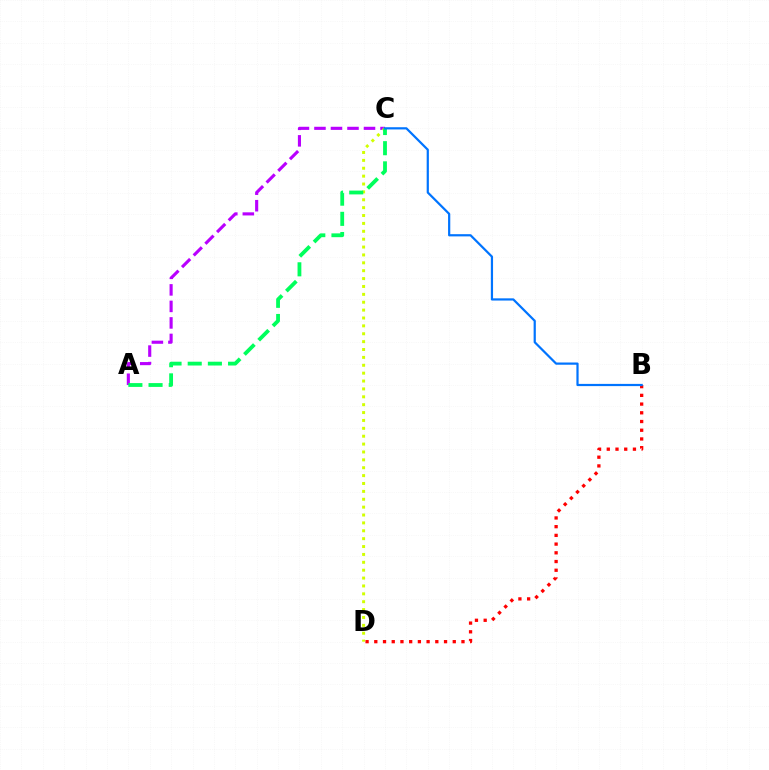{('B', 'D'): [{'color': '#ff0000', 'line_style': 'dotted', 'thickness': 2.37}], ('A', 'C'): [{'color': '#b900ff', 'line_style': 'dashed', 'thickness': 2.24}, {'color': '#00ff5c', 'line_style': 'dashed', 'thickness': 2.74}], ('C', 'D'): [{'color': '#d1ff00', 'line_style': 'dotted', 'thickness': 2.14}], ('B', 'C'): [{'color': '#0074ff', 'line_style': 'solid', 'thickness': 1.59}]}